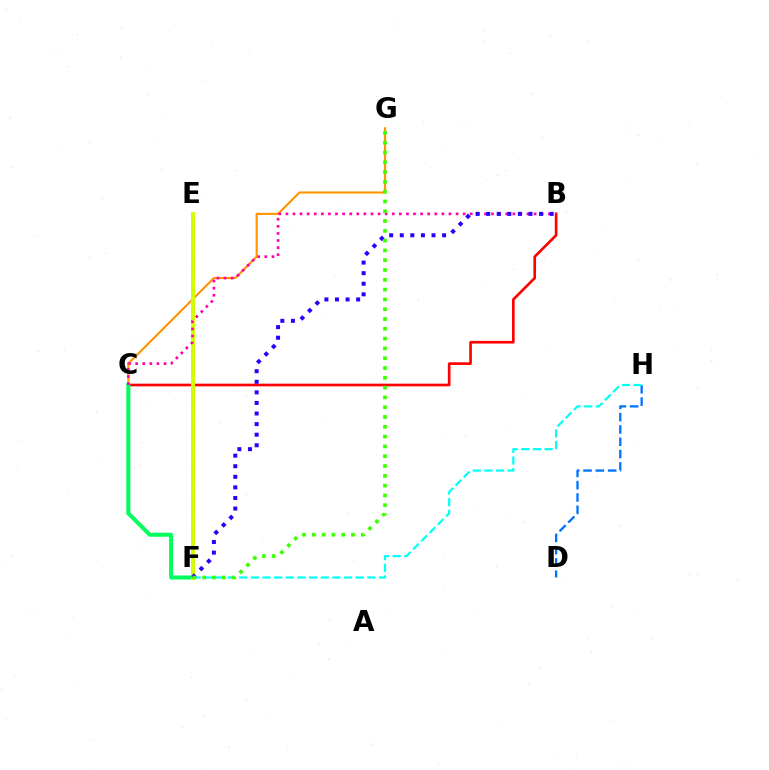{('C', 'G'): [{'color': '#ff9400', 'line_style': 'solid', 'thickness': 1.53}], ('E', 'F'): [{'color': '#b900ff', 'line_style': 'dotted', 'thickness': 2.85}, {'color': '#d1ff00', 'line_style': 'solid', 'thickness': 2.82}], ('D', 'H'): [{'color': '#0074ff', 'line_style': 'dashed', 'thickness': 1.67}], ('B', 'C'): [{'color': '#ff0000', 'line_style': 'solid', 'thickness': 1.92}, {'color': '#ff00ac', 'line_style': 'dotted', 'thickness': 1.93}], ('C', 'F'): [{'color': '#00ff5c', 'line_style': 'solid', 'thickness': 2.9}], ('F', 'H'): [{'color': '#00fff6', 'line_style': 'dashed', 'thickness': 1.58}], ('B', 'F'): [{'color': '#2500ff', 'line_style': 'dotted', 'thickness': 2.88}], ('F', 'G'): [{'color': '#3dff00', 'line_style': 'dotted', 'thickness': 2.66}]}